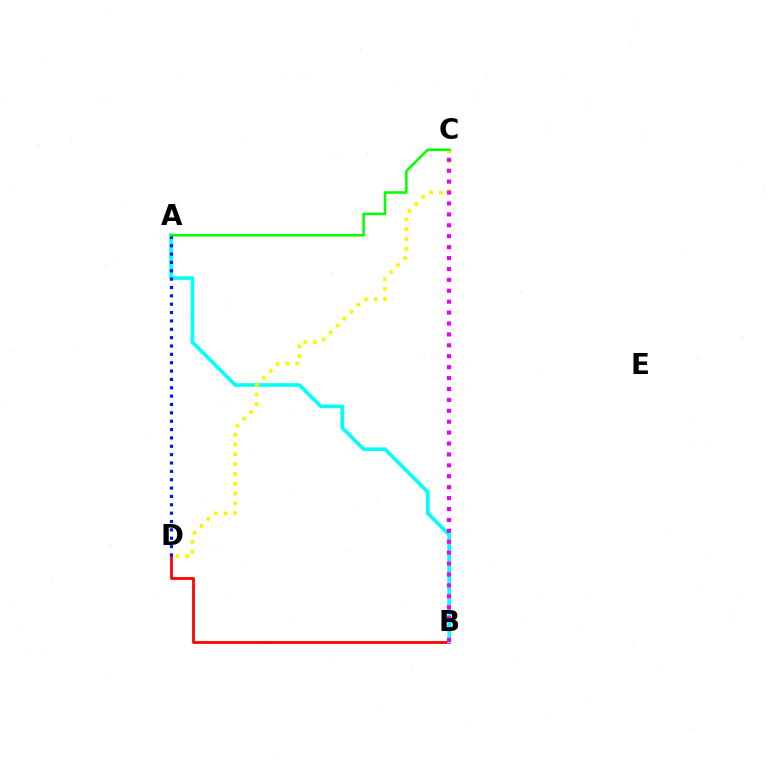{('B', 'D'): [{'color': '#ff0000', 'line_style': 'solid', 'thickness': 1.99}], ('A', 'B'): [{'color': '#00fff6', 'line_style': 'solid', 'thickness': 2.62}], ('A', 'D'): [{'color': '#0010ff', 'line_style': 'dotted', 'thickness': 2.27}], ('C', 'D'): [{'color': '#fcf500', 'line_style': 'dotted', 'thickness': 2.67}], ('B', 'C'): [{'color': '#ee00ff', 'line_style': 'dotted', 'thickness': 2.96}], ('A', 'C'): [{'color': '#08ff00', 'line_style': 'solid', 'thickness': 1.84}]}